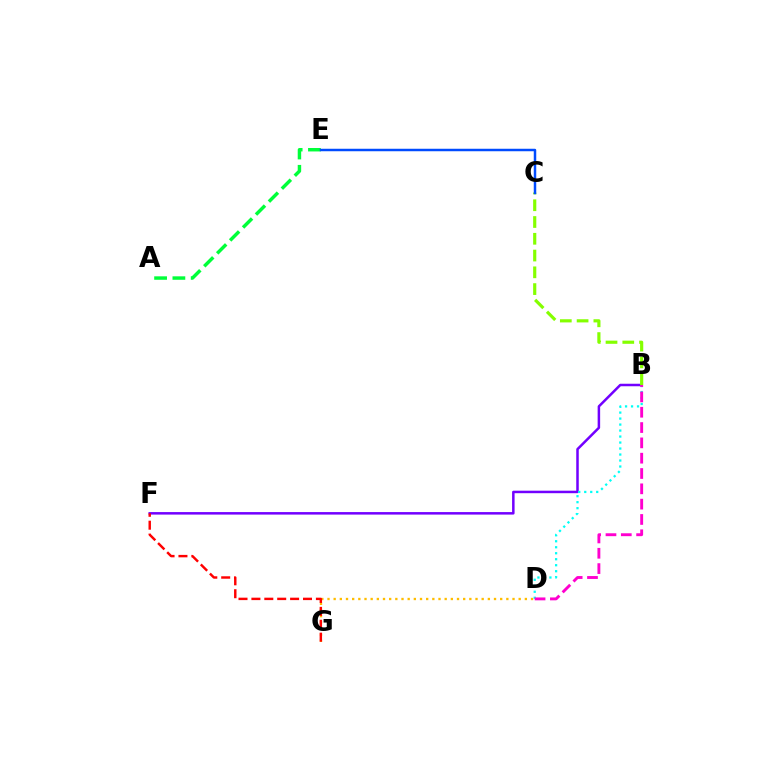{('D', 'G'): [{'color': '#ffbd00', 'line_style': 'dotted', 'thickness': 1.68}], ('B', 'F'): [{'color': '#7200ff', 'line_style': 'solid', 'thickness': 1.8}], ('B', 'C'): [{'color': '#84ff00', 'line_style': 'dashed', 'thickness': 2.28}], ('A', 'E'): [{'color': '#00ff39', 'line_style': 'dashed', 'thickness': 2.49}], ('F', 'G'): [{'color': '#ff0000', 'line_style': 'dashed', 'thickness': 1.75}], ('C', 'E'): [{'color': '#004bff', 'line_style': 'solid', 'thickness': 1.79}], ('B', 'D'): [{'color': '#00fff6', 'line_style': 'dotted', 'thickness': 1.63}, {'color': '#ff00cf', 'line_style': 'dashed', 'thickness': 2.08}]}